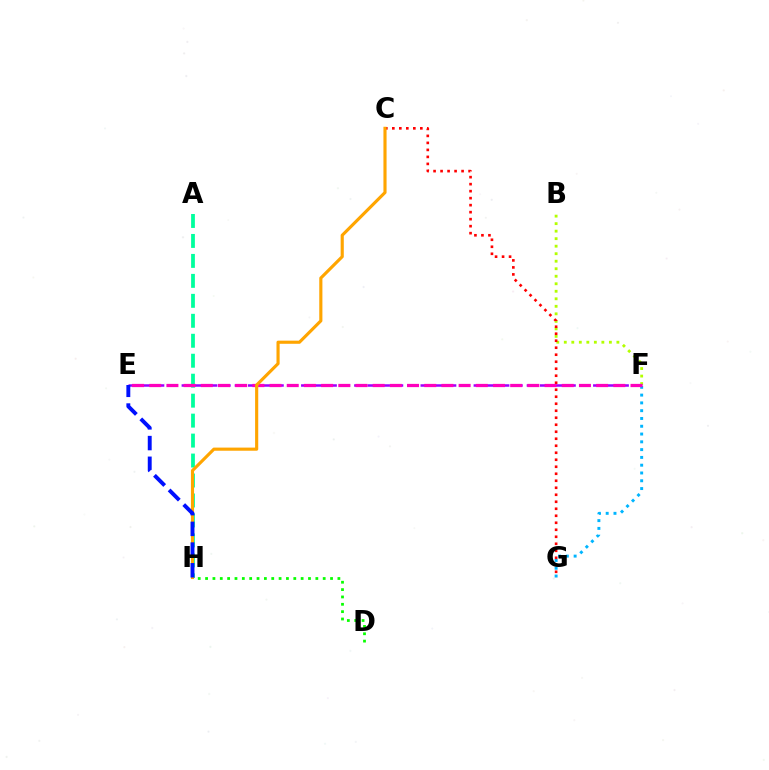{('B', 'F'): [{'color': '#b3ff00', 'line_style': 'dotted', 'thickness': 2.04}], ('A', 'H'): [{'color': '#00ff9d', 'line_style': 'dashed', 'thickness': 2.71}], ('F', 'G'): [{'color': '#00b5ff', 'line_style': 'dotted', 'thickness': 2.12}], ('C', 'G'): [{'color': '#ff0000', 'line_style': 'dotted', 'thickness': 1.9}], ('E', 'F'): [{'color': '#9b00ff', 'line_style': 'dashed', 'thickness': 1.8}, {'color': '#ff00bd', 'line_style': 'dashed', 'thickness': 2.34}], ('D', 'H'): [{'color': '#08ff00', 'line_style': 'dotted', 'thickness': 2.0}], ('C', 'H'): [{'color': '#ffa500', 'line_style': 'solid', 'thickness': 2.26}], ('E', 'H'): [{'color': '#0010ff', 'line_style': 'dashed', 'thickness': 2.81}]}